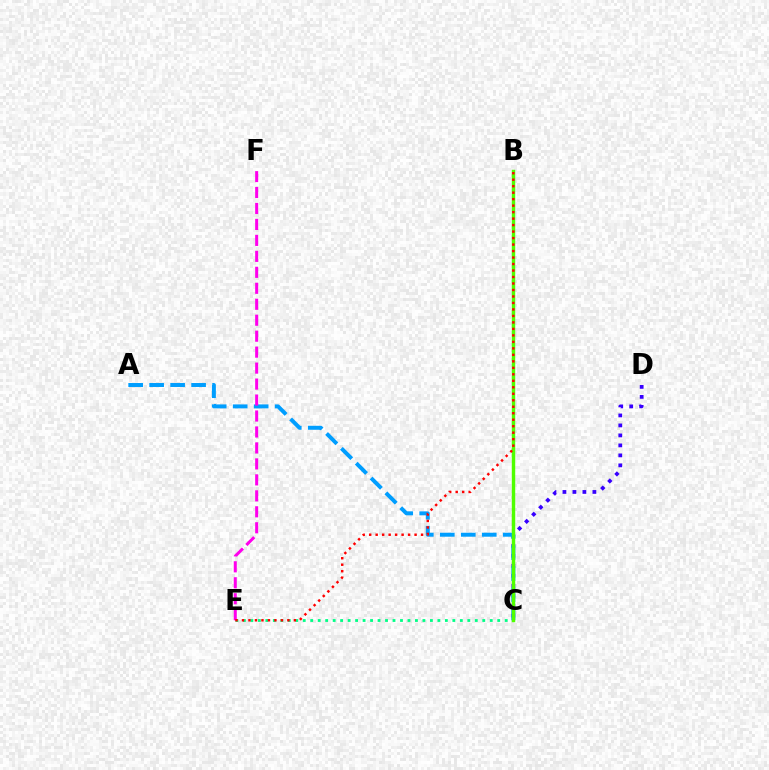{('C', 'E'): [{'color': '#00ff86', 'line_style': 'dotted', 'thickness': 2.03}], ('C', 'D'): [{'color': '#3700ff', 'line_style': 'dotted', 'thickness': 2.71}], ('B', 'C'): [{'color': '#ffd500', 'line_style': 'dotted', 'thickness': 1.92}, {'color': '#4fff00', 'line_style': 'solid', 'thickness': 2.47}], ('A', 'C'): [{'color': '#009eff', 'line_style': 'dashed', 'thickness': 2.85}], ('E', 'F'): [{'color': '#ff00ed', 'line_style': 'dashed', 'thickness': 2.17}], ('B', 'E'): [{'color': '#ff0000', 'line_style': 'dotted', 'thickness': 1.76}]}